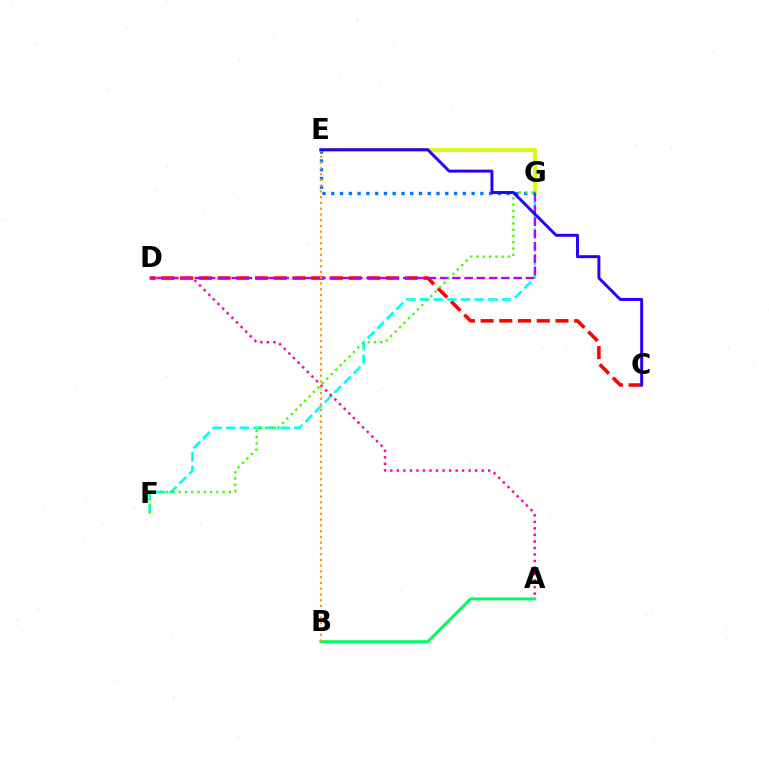{('E', 'G'): [{'color': '#d1ff00', 'line_style': 'solid', 'thickness': 2.69}, {'color': '#0074ff', 'line_style': 'dotted', 'thickness': 2.38}], ('C', 'D'): [{'color': '#ff0000', 'line_style': 'dashed', 'thickness': 2.54}], ('F', 'G'): [{'color': '#00fff6', 'line_style': 'dashed', 'thickness': 1.86}, {'color': '#3dff00', 'line_style': 'dotted', 'thickness': 1.7}], ('D', 'G'): [{'color': '#b900ff', 'line_style': 'dashed', 'thickness': 1.67}], ('A', 'B'): [{'color': '#00ff5c', 'line_style': 'solid', 'thickness': 2.13}], ('A', 'D'): [{'color': '#ff00ac', 'line_style': 'dotted', 'thickness': 1.77}], ('B', 'E'): [{'color': '#ff9400', 'line_style': 'dotted', 'thickness': 1.56}], ('C', 'E'): [{'color': '#2500ff', 'line_style': 'solid', 'thickness': 2.12}]}